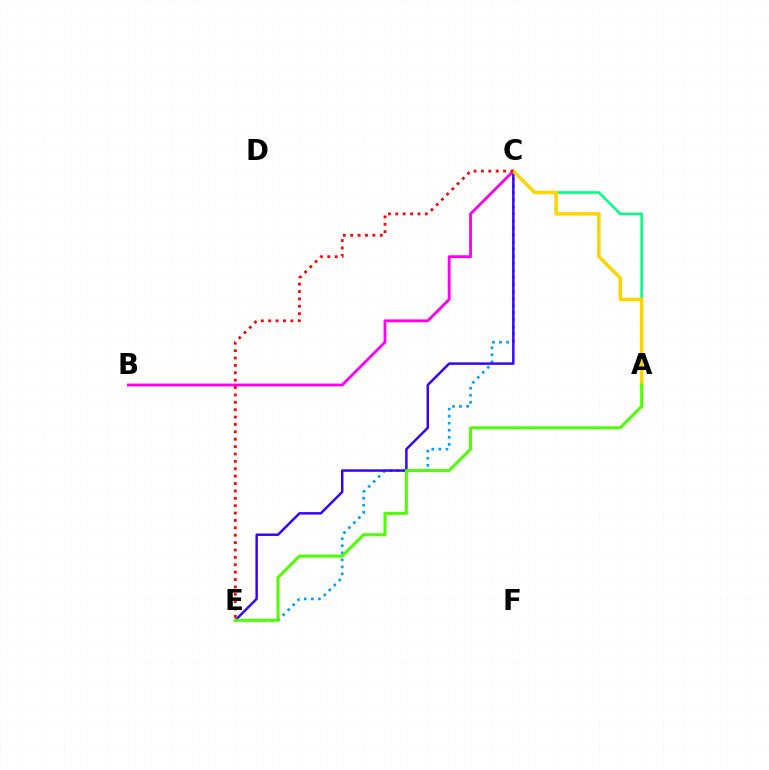{('A', 'C'): [{'color': '#00ff86', 'line_style': 'solid', 'thickness': 1.86}, {'color': '#ffd500', 'line_style': 'solid', 'thickness': 2.52}], ('C', 'E'): [{'color': '#009eff', 'line_style': 'dotted', 'thickness': 1.92}, {'color': '#3700ff', 'line_style': 'solid', 'thickness': 1.77}, {'color': '#ff0000', 'line_style': 'dotted', 'thickness': 2.01}], ('B', 'C'): [{'color': '#ff00ed', 'line_style': 'solid', 'thickness': 2.04}], ('A', 'E'): [{'color': '#4fff00', 'line_style': 'solid', 'thickness': 2.16}]}